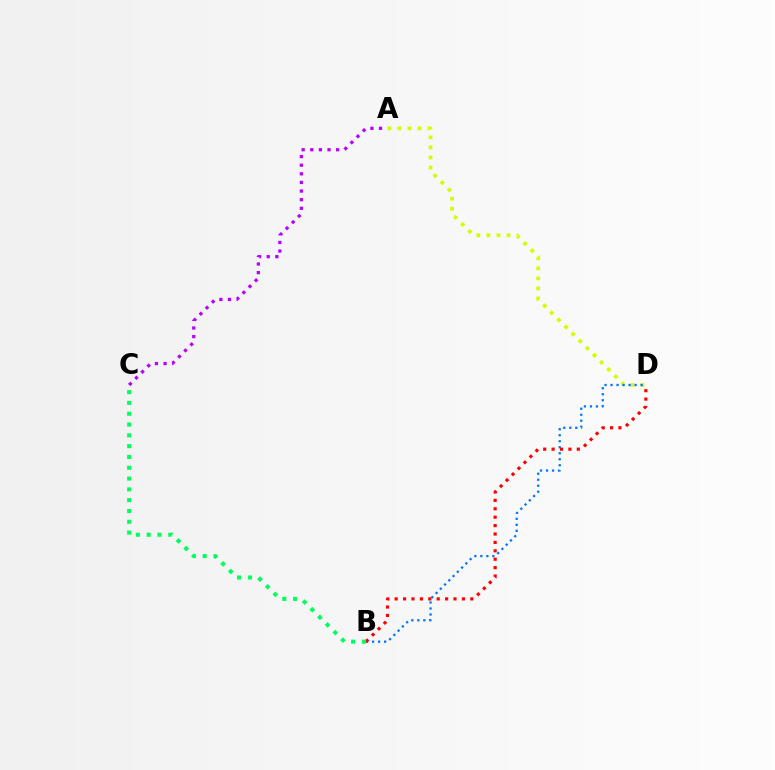{('A', 'D'): [{'color': '#d1ff00', 'line_style': 'dotted', 'thickness': 2.73}], ('B', 'D'): [{'color': '#0074ff', 'line_style': 'dotted', 'thickness': 1.63}, {'color': '#ff0000', 'line_style': 'dotted', 'thickness': 2.28}], ('A', 'C'): [{'color': '#b900ff', 'line_style': 'dotted', 'thickness': 2.34}], ('B', 'C'): [{'color': '#00ff5c', 'line_style': 'dotted', 'thickness': 2.94}]}